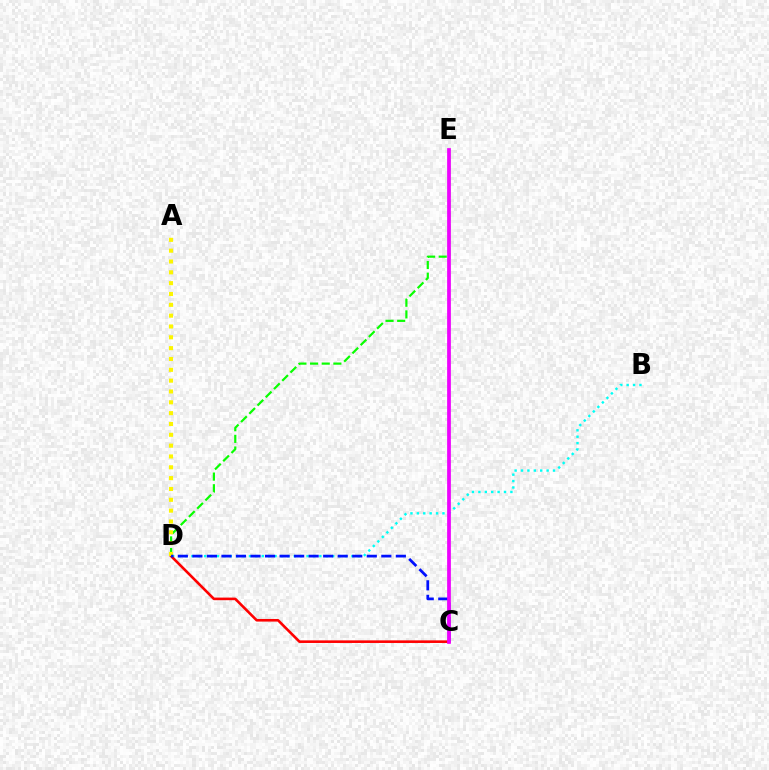{('B', 'D'): [{'color': '#00fff6', 'line_style': 'dotted', 'thickness': 1.74}], ('C', 'D'): [{'color': '#ff0000', 'line_style': 'solid', 'thickness': 1.88}, {'color': '#0010ff', 'line_style': 'dashed', 'thickness': 1.97}], ('D', 'E'): [{'color': '#08ff00', 'line_style': 'dashed', 'thickness': 1.58}], ('A', 'D'): [{'color': '#fcf500', 'line_style': 'dotted', 'thickness': 2.94}], ('C', 'E'): [{'color': '#ee00ff', 'line_style': 'solid', 'thickness': 2.69}]}